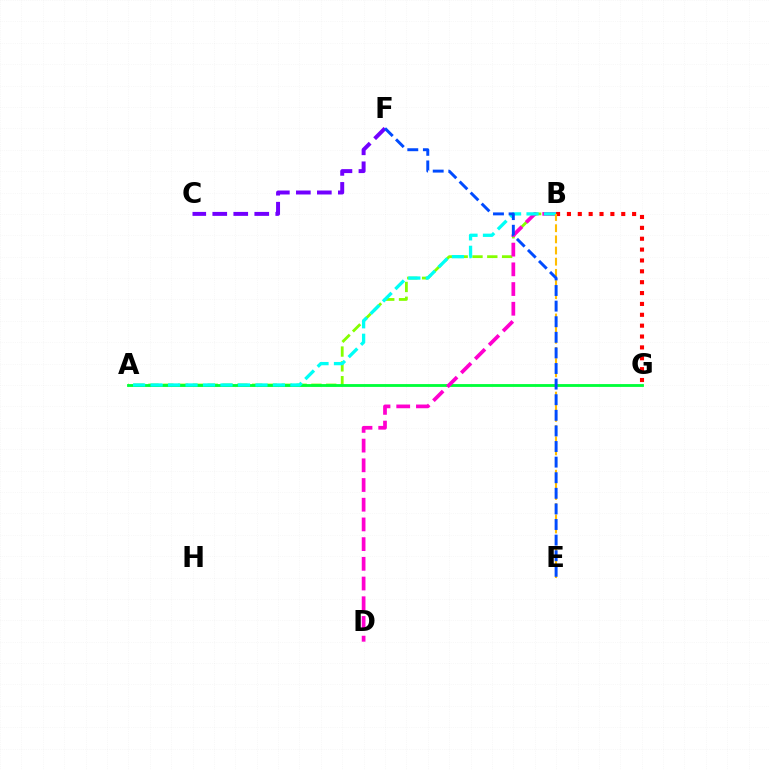{('A', 'B'): [{'color': '#84ff00', 'line_style': 'dashed', 'thickness': 2.01}, {'color': '#00fff6', 'line_style': 'dashed', 'thickness': 2.37}], ('A', 'G'): [{'color': '#00ff39', 'line_style': 'solid', 'thickness': 2.04}], ('B', 'D'): [{'color': '#ff00cf', 'line_style': 'dashed', 'thickness': 2.68}], ('B', 'G'): [{'color': '#ff0000', 'line_style': 'dotted', 'thickness': 2.95}], ('B', 'E'): [{'color': '#ffbd00', 'line_style': 'dashed', 'thickness': 1.52}], ('C', 'F'): [{'color': '#7200ff', 'line_style': 'dashed', 'thickness': 2.85}], ('E', 'F'): [{'color': '#004bff', 'line_style': 'dashed', 'thickness': 2.12}]}